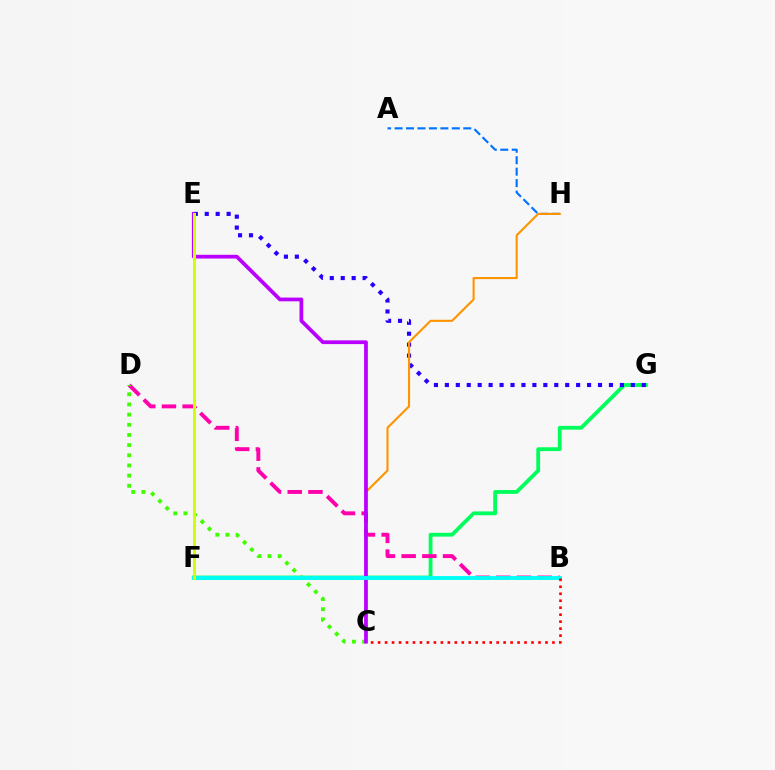{('F', 'G'): [{'color': '#00ff5c', 'line_style': 'solid', 'thickness': 2.74}], ('B', 'D'): [{'color': '#ff00ac', 'line_style': 'dashed', 'thickness': 2.81}], ('C', 'D'): [{'color': '#3dff00', 'line_style': 'dotted', 'thickness': 2.76}], ('A', 'H'): [{'color': '#0074ff', 'line_style': 'dashed', 'thickness': 1.56}], ('E', 'G'): [{'color': '#2500ff', 'line_style': 'dotted', 'thickness': 2.97}], ('C', 'H'): [{'color': '#ff9400', 'line_style': 'solid', 'thickness': 1.52}], ('C', 'E'): [{'color': '#b900ff', 'line_style': 'solid', 'thickness': 2.69}], ('B', 'F'): [{'color': '#00fff6', 'line_style': 'solid', 'thickness': 2.79}], ('B', 'C'): [{'color': '#ff0000', 'line_style': 'dotted', 'thickness': 1.89}], ('E', 'F'): [{'color': '#d1ff00', 'line_style': 'solid', 'thickness': 2.16}]}